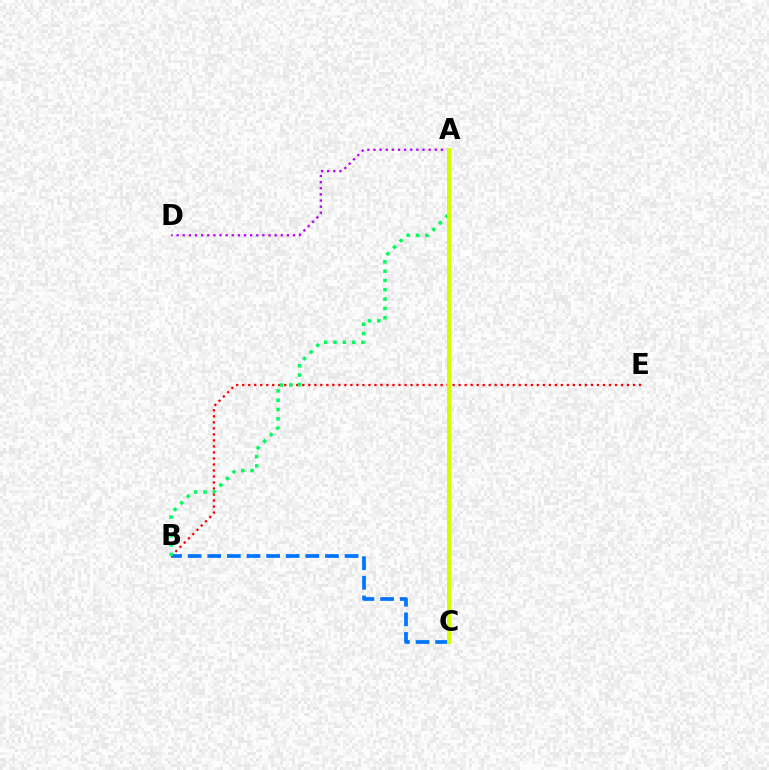{('B', 'C'): [{'color': '#0074ff', 'line_style': 'dashed', 'thickness': 2.67}], ('B', 'E'): [{'color': '#ff0000', 'line_style': 'dotted', 'thickness': 1.63}], ('A', 'D'): [{'color': '#b900ff', 'line_style': 'dotted', 'thickness': 1.66}], ('A', 'B'): [{'color': '#00ff5c', 'line_style': 'dotted', 'thickness': 2.53}], ('A', 'C'): [{'color': '#d1ff00', 'line_style': 'solid', 'thickness': 2.83}]}